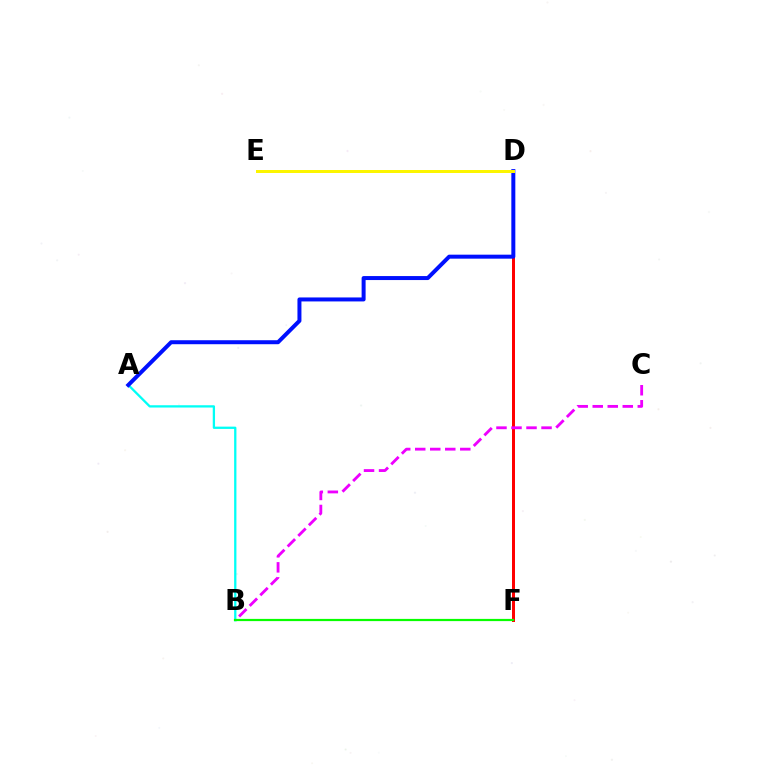{('A', 'B'): [{'color': '#00fff6', 'line_style': 'solid', 'thickness': 1.65}], ('D', 'F'): [{'color': '#ff0000', 'line_style': 'solid', 'thickness': 2.15}], ('B', 'C'): [{'color': '#ee00ff', 'line_style': 'dashed', 'thickness': 2.04}], ('B', 'F'): [{'color': '#08ff00', 'line_style': 'solid', 'thickness': 1.59}], ('A', 'D'): [{'color': '#0010ff', 'line_style': 'solid', 'thickness': 2.87}], ('D', 'E'): [{'color': '#fcf500', 'line_style': 'solid', 'thickness': 2.16}]}